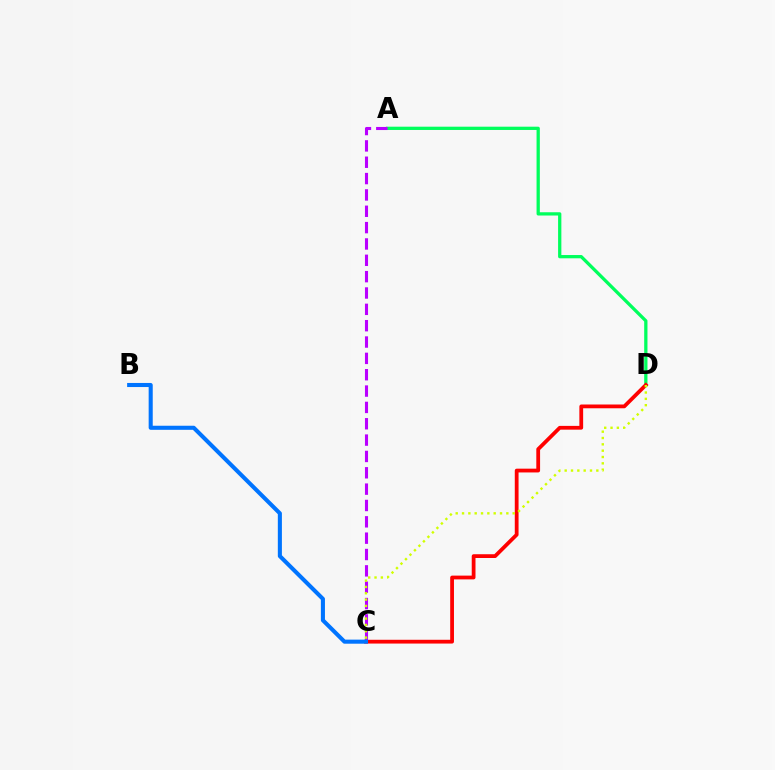{('A', 'D'): [{'color': '#00ff5c', 'line_style': 'solid', 'thickness': 2.36}], ('C', 'D'): [{'color': '#ff0000', 'line_style': 'solid', 'thickness': 2.72}, {'color': '#d1ff00', 'line_style': 'dotted', 'thickness': 1.72}], ('A', 'C'): [{'color': '#b900ff', 'line_style': 'dashed', 'thickness': 2.22}], ('B', 'C'): [{'color': '#0074ff', 'line_style': 'solid', 'thickness': 2.93}]}